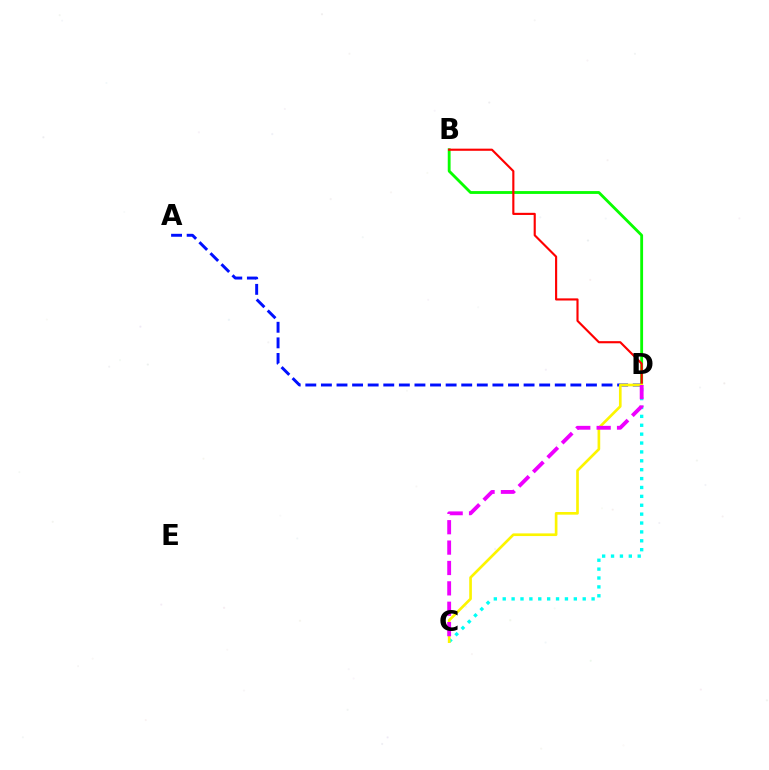{('B', 'D'): [{'color': '#08ff00', 'line_style': 'solid', 'thickness': 2.04}, {'color': '#ff0000', 'line_style': 'solid', 'thickness': 1.54}], ('A', 'D'): [{'color': '#0010ff', 'line_style': 'dashed', 'thickness': 2.12}], ('C', 'D'): [{'color': '#00fff6', 'line_style': 'dotted', 'thickness': 2.41}, {'color': '#fcf500', 'line_style': 'solid', 'thickness': 1.92}, {'color': '#ee00ff', 'line_style': 'dashed', 'thickness': 2.77}]}